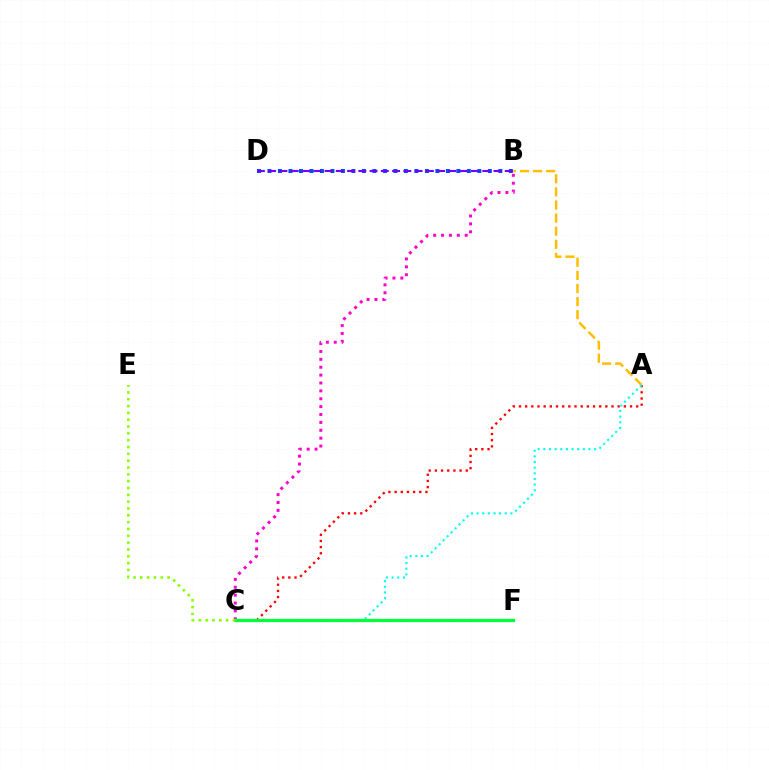{('A', 'B'): [{'color': '#ffbd00', 'line_style': 'dashed', 'thickness': 1.78}], ('B', 'C'): [{'color': '#ff00cf', 'line_style': 'dotted', 'thickness': 2.14}], ('A', 'C'): [{'color': '#ff0000', 'line_style': 'dotted', 'thickness': 1.68}, {'color': '#00fff6', 'line_style': 'dotted', 'thickness': 1.53}], ('B', 'D'): [{'color': '#004bff', 'line_style': 'dotted', 'thickness': 2.85}, {'color': '#7200ff', 'line_style': 'dashed', 'thickness': 1.53}], ('C', 'F'): [{'color': '#00ff39', 'line_style': 'solid', 'thickness': 2.32}], ('C', 'E'): [{'color': '#84ff00', 'line_style': 'dotted', 'thickness': 1.86}]}